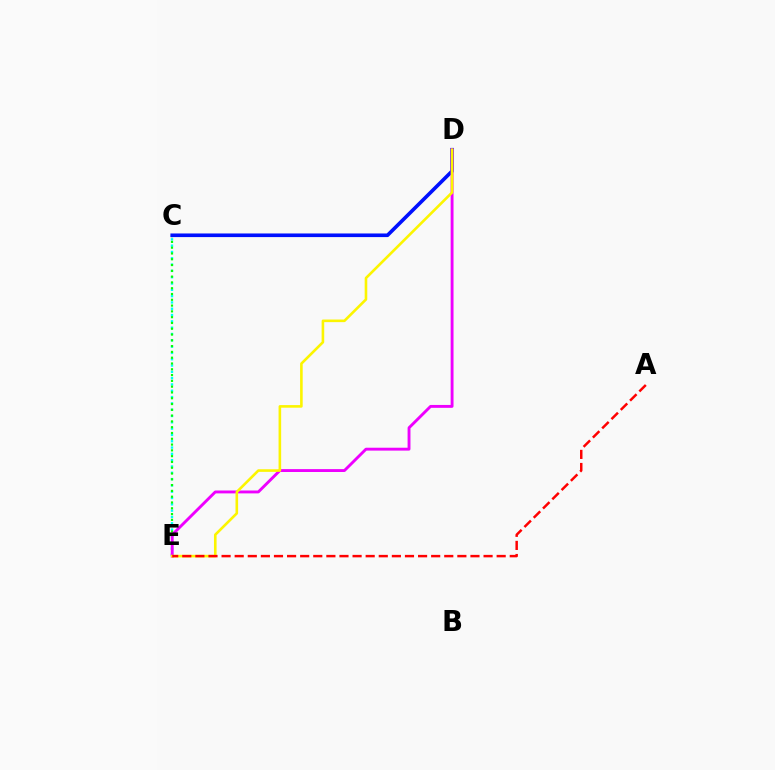{('C', 'E'): [{'color': '#00fff6', 'line_style': 'dotted', 'thickness': 1.71}, {'color': '#08ff00', 'line_style': 'dotted', 'thickness': 1.57}], ('C', 'D'): [{'color': '#0010ff', 'line_style': 'solid', 'thickness': 2.61}], ('D', 'E'): [{'color': '#ee00ff', 'line_style': 'solid', 'thickness': 2.08}, {'color': '#fcf500', 'line_style': 'solid', 'thickness': 1.88}], ('A', 'E'): [{'color': '#ff0000', 'line_style': 'dashed', 'thickness': 1.78}]}